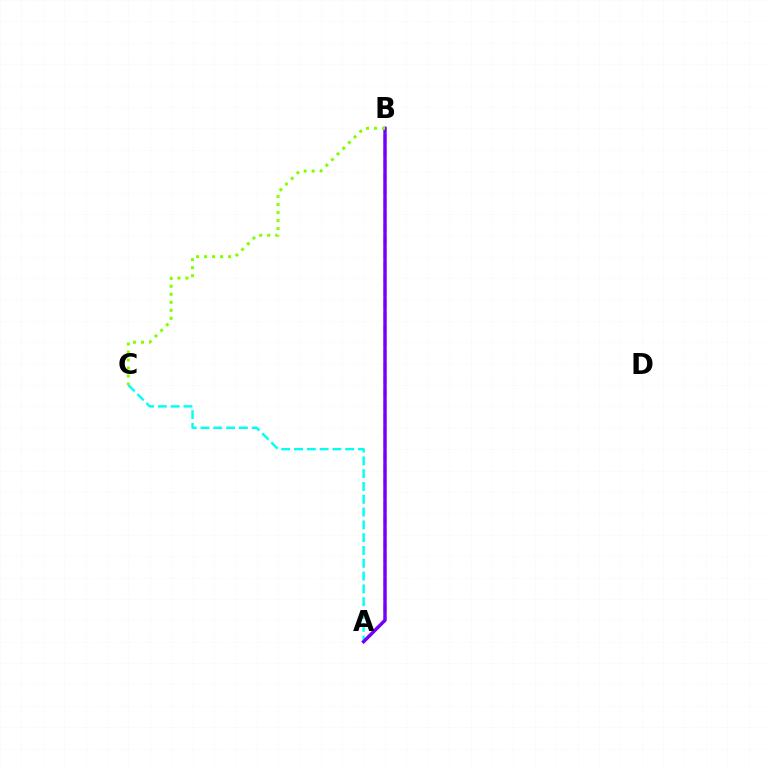{('A', 'B'): [{'color': '#ff0000', 'line_style': 'dashed', 'thickness': 1.72}, {'color': '#7200ff', 'line_style': 'solid', 'thickness': 2.45}], ('A', 'C'): [{'color': '#00fff6', 'line_style': 'dashed', 'thickness': 1.74}], ('B', 'C'): [{'color': '#84ff00', 'line_style': 'dotted', 'thickness': 2.17}]}